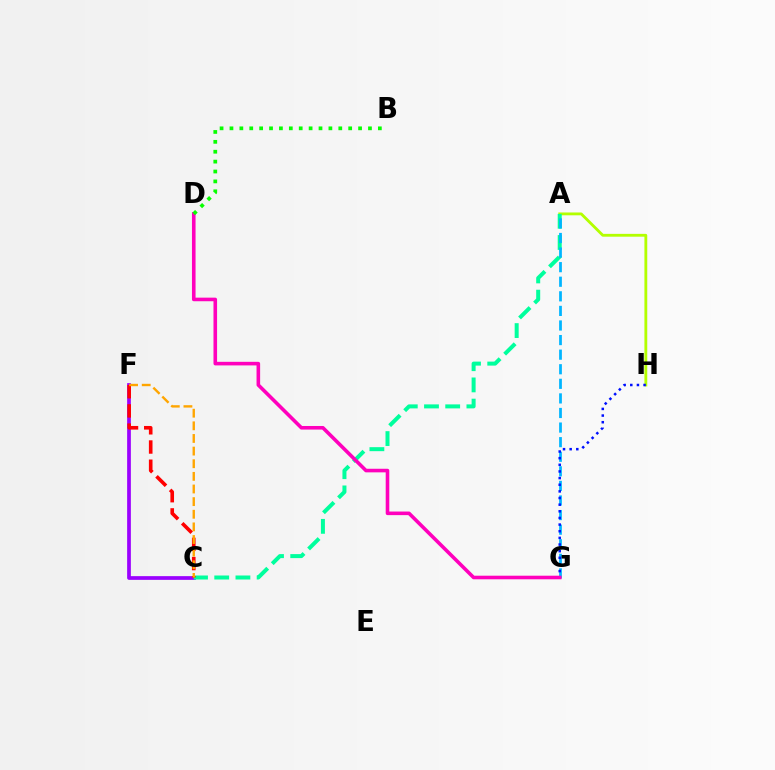{('A', 'H'): [{'color': '#b3ff00', 'line_style': 'solid', 'thickness': 2.04}], ('C', 'F'): [{'color': '#9b00ff', 'line_style': 'solid', 'thickness': 2.68}, {'color': '#ff0000', 'line_style': 'dashed', 'thickness': 2.61}, {'color': '#ffa500', 'line_style': 'dashed', 'thickness': 1.72}], ('A', 'C'): [{'color': '#00ff9d', 'line_style': 'dashed', 'thickness': 2.88}], ('A', 'G'): [{'color': '#00b5ff', 'line_style': 'dashed', 'thickness': 1.98}], ('G', 'H'): [{'color': '#0010ff', 'line_style': 'dotted', 'thickness': 1.81}], ('D', 'G'): [{'color': '#ff00bd', 'line_style': 'solid', 'thickness': 2.58}], ('B', 'D'): [{'color': '#08ff00', 'line_style': 'dotted', 'thickness': 2.69}]}